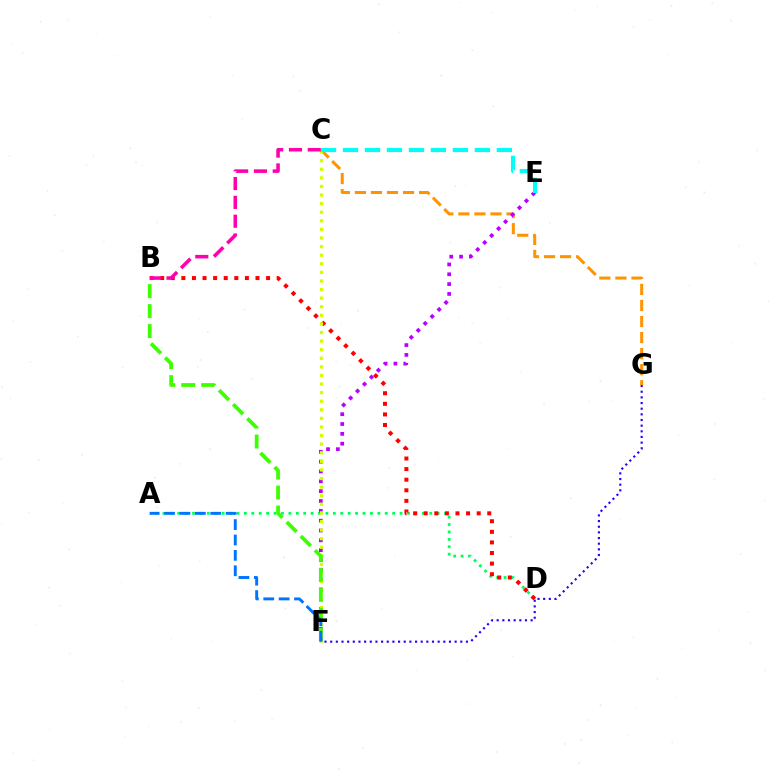{('C', 'G'): [{'color': '#ff9400', 'line_style': 'dashed', 'thickness': 2.18}], ('A', 'D'): [{'color': '#00ff5c', 'line_style': 'dotted', 'thickness': 2.01}], ('B', 'D'): [{'color': '#ff0000', 'line_style': 'dotted', 'thickness': 2.88}], ('E', 'F'): [{'color': '#b900ff', 'line_style': 'dotted', 'thickness': 2.67}], ('C', 'F'): [{'color': '#d1ff00', 'line_style': 'dotted', 'thickness': 2.33}], ('F', 'G'): [{'color': '#2500ff', 'line_style': 'dotted', 'thickness': 1.54}], ('B', 'F'): [{'color': '#3dff00', 'line_style': 'dashed', 'thickness': 2.71}], ('B', 'C'): [{'color': '#ff00ac', 'line_style': 'dashed', 'thickness': 2.56}], ('C', 'E'): [{'color': '#00fff6', 'line_style': 'dashed', 'thickness': 2.99}], ('A', 'F'): [{'color': '#0074ff', 'line_style': 'dashed', 'thickness': 2.09}]}